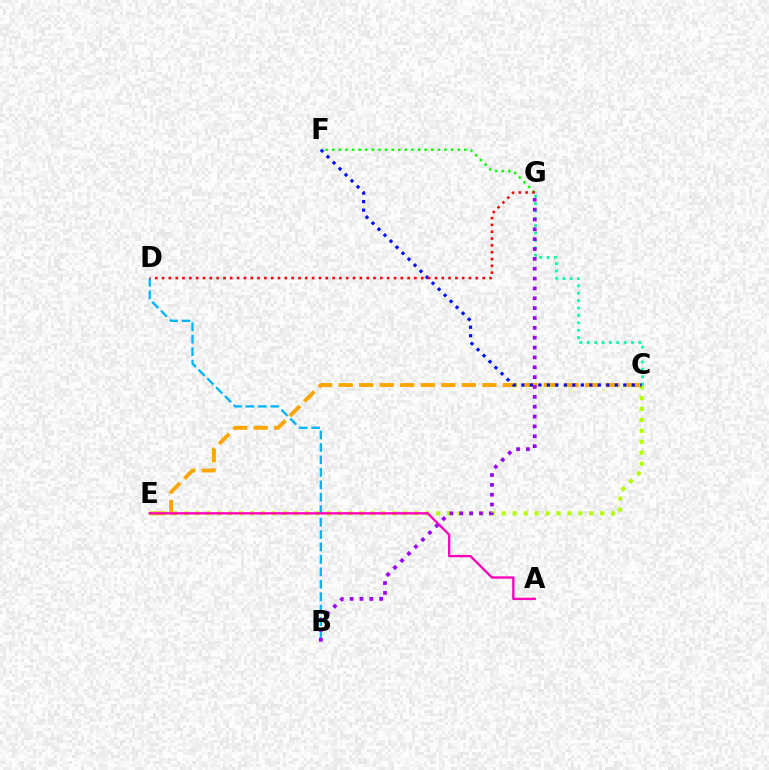{('C', 'G'): [{'color': '#00ff9d', 'line_style': 'dotted', 'thickness': 2.0}], ('F', 'G'): [{'color': '#08ff00', 'line_style': 'dotted', 'thickness': 1.79}], ('C', 'E'): [{'color': '#ffa500', 'line_style': 'dashed', 'thickness': 2.79}, {'color': '#b3ff00', 'line_style': 'dotted', 'thickness': 2.97}], ('B', 'D'): [{'color': '#00b5ff', 'line_style': 'dashed', 'thickness': 1.69}], ('A', 'E'): [{'color': '#ff00bd', 'line_style': 'solid', 'thickness': 1.68}], ('C', 'F'): [{'color': '#0010ff', 'line_style': 'dotted', 'thickness': 2.31}], ('B', 'G'): [{'color': '#9b00ff', 'line_style': 'dotted', 'thickness': 2.68}], ('D', 'G'): [{'color': '#ff0000', 'line_style': 'dotted', 'thickness': 1.85}]}